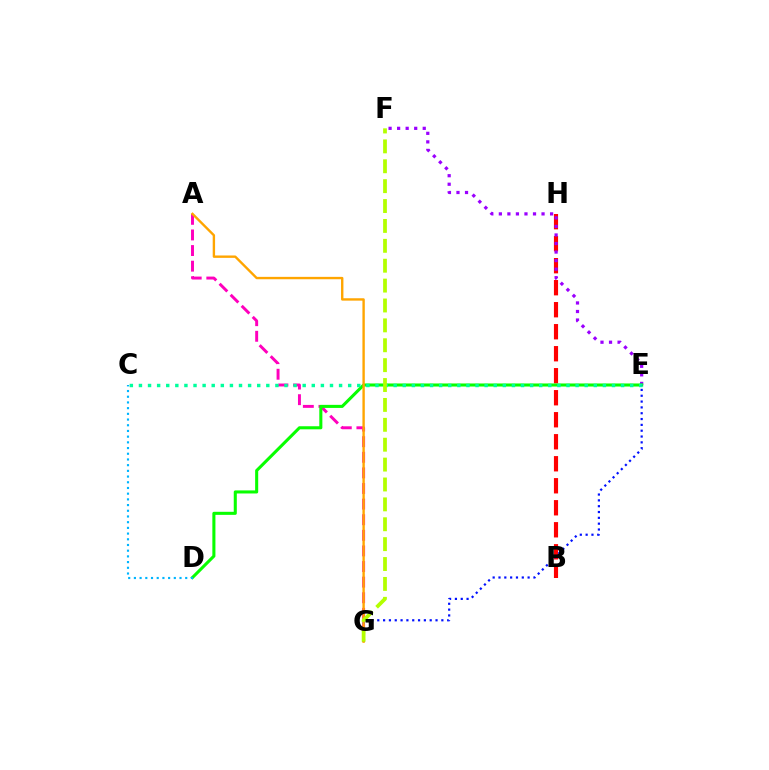{('B', 'H'): [{'color': '#ff0000', 'line_style': 'dashed', 'thickness': 2.99}], ('A', 'G'): [{'color': '#ff00bd', 'line_style': 'dashed', 'thickness': 2.12}, {'color': '#ffa500', 'line_style': 'solid', 'thickness': 1.72}], ('E', 'F'): [{'color': '#9b00ff', 'line_style': 'dotted', 'thickness': 2.32}], ('D', 'E'): [{'color': '#08ff00', 'line_style': 'solid', 'thickness': 2.21}], ('C', 'E'): [{'color': '#00ff9d', 'line_style': 'dotted', 'thickness': 2.47}], ('E', 'G'): [{'color': '#0010ff', 'line_style': 'dotted', 'thickness': 1.58}], ('C', 'D'): [{'color': '#00b5ff', 'line_style': 'dotted', 'thickness': 1.55}], ('F', 'G'): [{'color': '#b3ff00', 'line_style': 'dashed', 'thickness': 2.7}]}